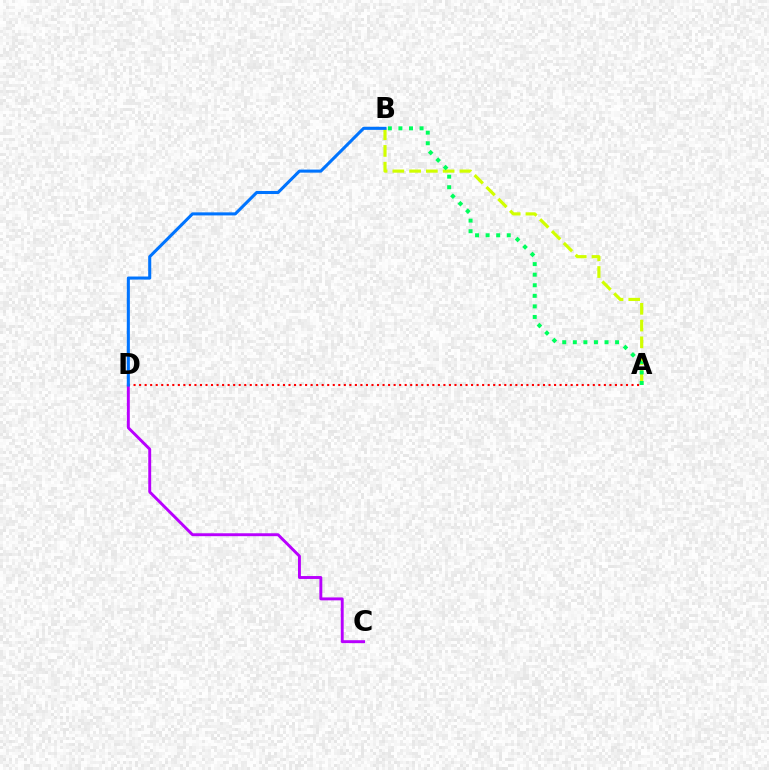{('A', 'D'): [{'color': '#ff0000', 'line_style': 'dotted', 'thickness': 1.5}], ('A', 'B'): [{'color': '#d1ff00', 'line_style': 'dashed', 'thickness': 2.28}, {'color': '#00ff5c', 'line_style': 'dotted', 'thickness': 2.87}], ('C', 'D'): [{'color': '#b900ff', 'line_style': 'solid', 'thickness': 2.1}], ('B', 'D'): [{'color': '#0074ff', 'line_style': 'solid', 'thickness': 2.2}]}